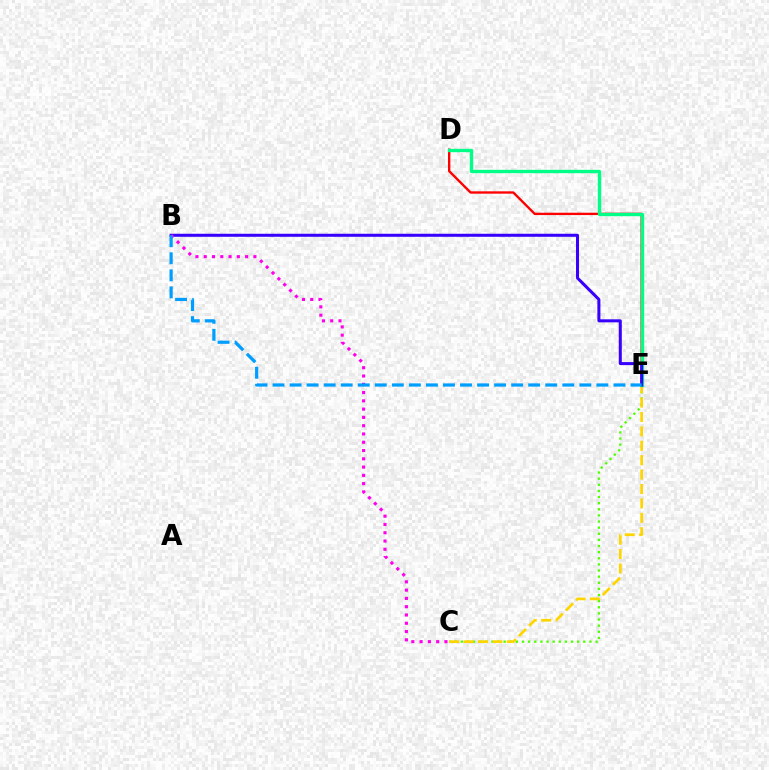{('D', 'E'): [{'color': '#ff0000', 'line_style': 'solid', 'thickness': 1.69}, {'color': '#00ff86', 'line_style': 'solid', 'thickness': 2.41}], ('C', 'E'): [{'color': '#4fff00', 'line_style': 'dotted', 'thickness': 1.66}, {'color': '#ffd500', 'line_style': 'dashed', 'thickness': 1.96}], ('B', 'E'): [{'color': '#3700ff', 'line_style': 'solid', 'thickness': 2.18}, {'color': '#009eff', 'line_style': 'dashed', 'thickness': 2.32}], ('B', 'C'): [{'color': '#ff00ed', 'line_style': 'dotted', 'thickness': 2.25}]}